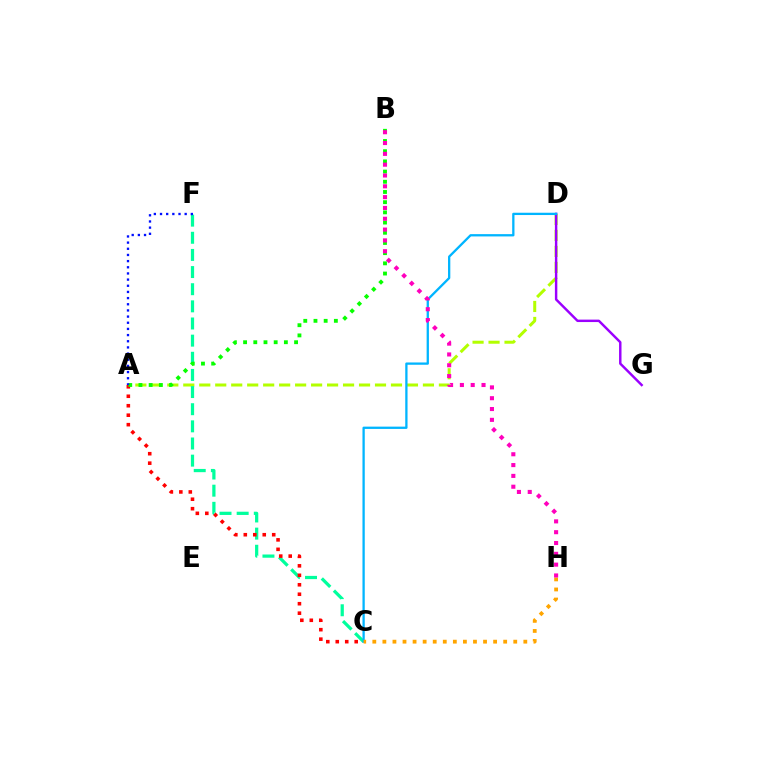{('A', 'D'): [{'color': '#b3ff00', 'line_style': 'dashed', 'thickness': 2.17}], ('C', 'F'): [{'color': '#00ff9d', 'line_style': 'dashed', 'thickness': 2.33}], ('D', 'G'): [{'color': '#9b00ff', 'line_style': 'solid', 'thickness': 1.76}], ('C', 'D'): [{'color': '#00b5ff', 'line_style': 'solid', 'thickness': 1.65}], ('A', 'C'): [{'color': '#ff0000', 'line_style': 'dotted', 'thickness': 2.57}], ('A', 'B'): [{'color': '#08ff00', 'line_style': 'dotted', 'thickness': 2.77}], ('C', 'H'): [{'color': '#ffa500', 'line_style': 'dotted', 'thickness': 2.74}], ('A', 'F'): [{'color': '#0010ff', 'line_style': 'dotted', 'thickness': 1.67}], ('B', 'H'): [{'color': '#ff00bd', 'line_style': 'dotted', 'thickness': 2.94}]}